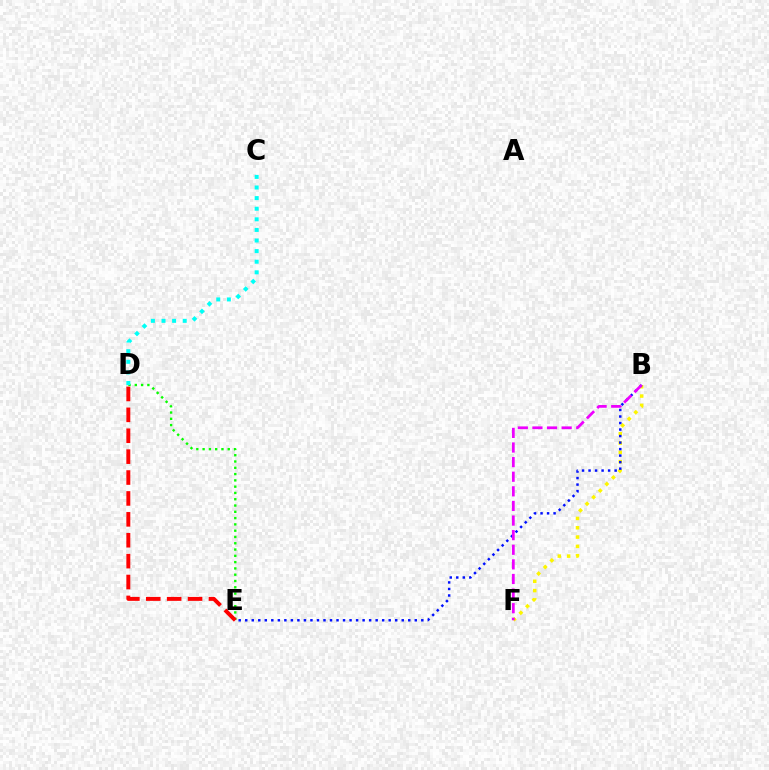{('B', 'F'): [{'color': '#fcf500', 'line_style': 'dotted', 'thickness': 2.53}, {'color': '#ee00ff', 'line_style': 'dashed', 'thickness': 1.98}], ('D', 'E'): [{'color': '#08ff00', 'line_style': 'dotted', 'thickness': 1.71}, {'color': '#ff0000', 'line_style': 'dashed', 'thickness': 2.84}], ('C', 'D'): [{'color': '#00fff6', 'line_style': 'dotted', 'thickness': 2.88}], ('B', 'E'): [{'color': '#0010ff', 'line_style': 'dotted', 'thickness': 1.77}]}